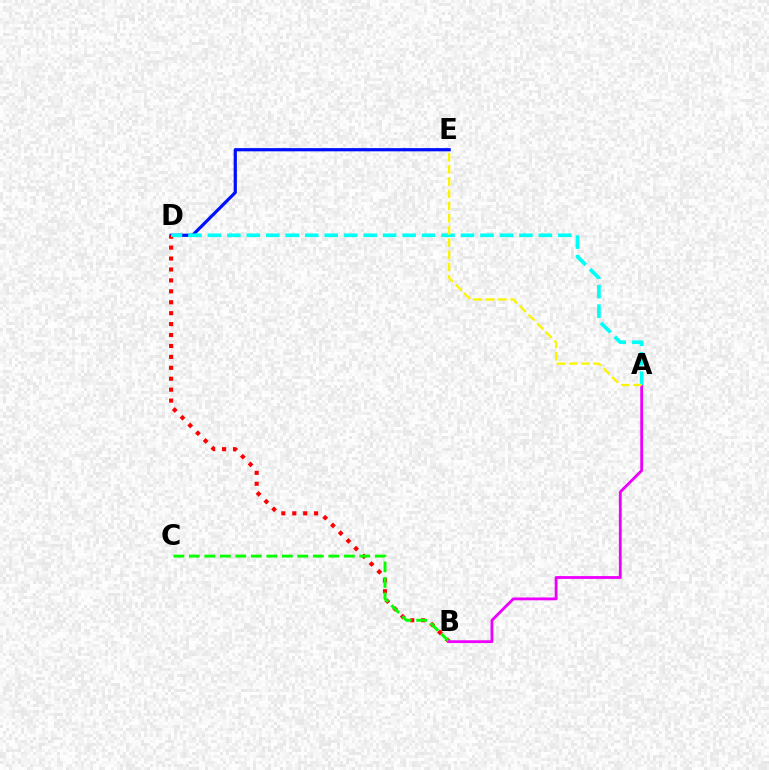{('D', 'E'): [{'color': '#0010ff', 'line_style': 'solid', 'thickness': 2.31}], ('B', 'D'): [{'color': '#ff0000', 'line_style': 'dotted', 'thickness': 2.97}], ('B', 'C'): [{'color': '#08ff00', 'line_style': 'dashed', 'thickness': 2.11}], ('A', 'B'): [{'color': '#ee00ff', 'line_style': 'solid', 'thickness': 2.04}], ('A', 'D'): [{'color': '#00fff6', 'line_style': 'dashed', 'thickness': 2.64}], ('A', 'E'): [{'color': '#fcf500', 'line_style': 'dashed', 'thickness': 1.66}]}